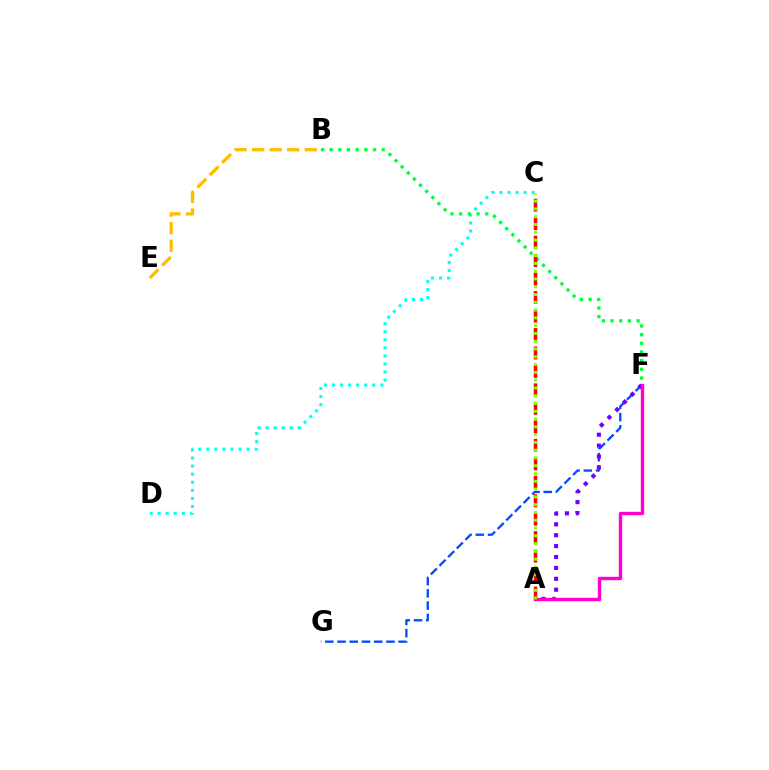{('F', 'G'): [{'color': '#004bff', 'line_style': 'dashed', 'thickness': 1.66}], ('A', 'F'): [{'color': '#7200ff', 'line_style': 'dotted', 'thickness': 2.96}, {'color': '#ff00cf', 'line_style': 'solid', 'thickness': 2.44}], ('C', 'D'): [{'color': '#00fff6', 'line_style': 'dotted', 'thickness': 2.19}], ('B', 'F'): [{'color': '#00ff39', 'line_style': 'dotted', 'thickness': 2.36}], ('A', 'C'): [{'color': '#ff0000', 'line_style': 'dashed', 'thickness': 2.51}, {'color': '#84ff00', 'line_style': 'dotted', 'thickness': 2.11}], ('B', 'E'): [{'color': '#ffbd00', 'line_style': 'dashed', 'thickness': 2.38}]}